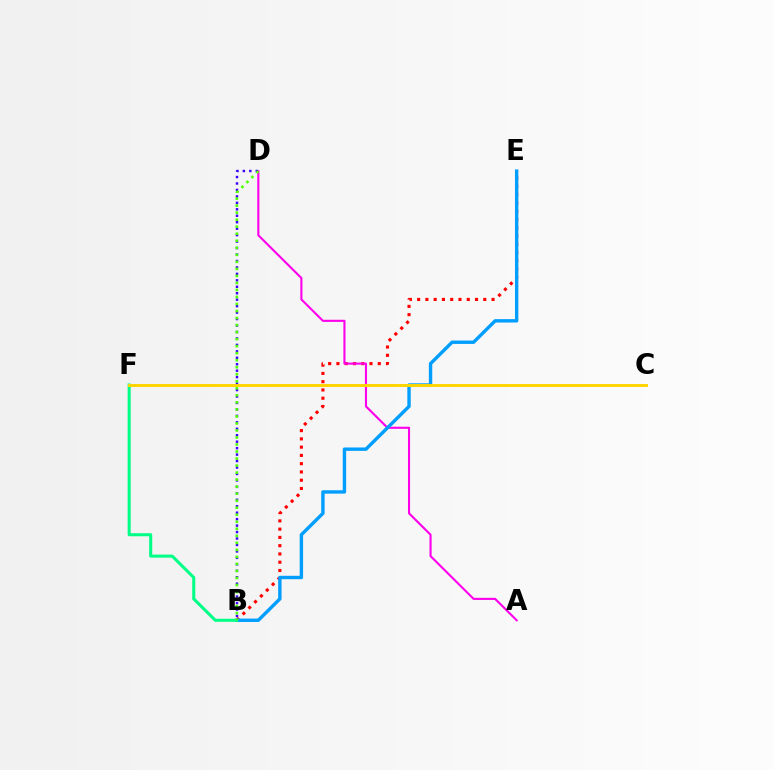{('B', 'E'): [{'color': '#ff0000', 'line_style': 'dotted', 'thickness': 2.25}, {'color': '#009eff', 'line_style': 'solid', 'thickness': 2.44}], ('A', 'D'): [{'color': '#ff00ed', 'line_style': 'solid', 'thickness': 1.52}], ('B', 'D'): [{'color': '#3700ff', 'line_style': 'dotted', 'thickness': 1.75}, {'color': '#4fff00', 'line_style': 'dotted', 'thickness': 1.91}], ('B', 'F'): [{'color': '#00ff86', 'line_style': 'solid', 'thickness': 2.19}], ('C', 'F'): [{'color': '#ffd500', 'line_style': 'solid', 'thickness': 2.11}]}